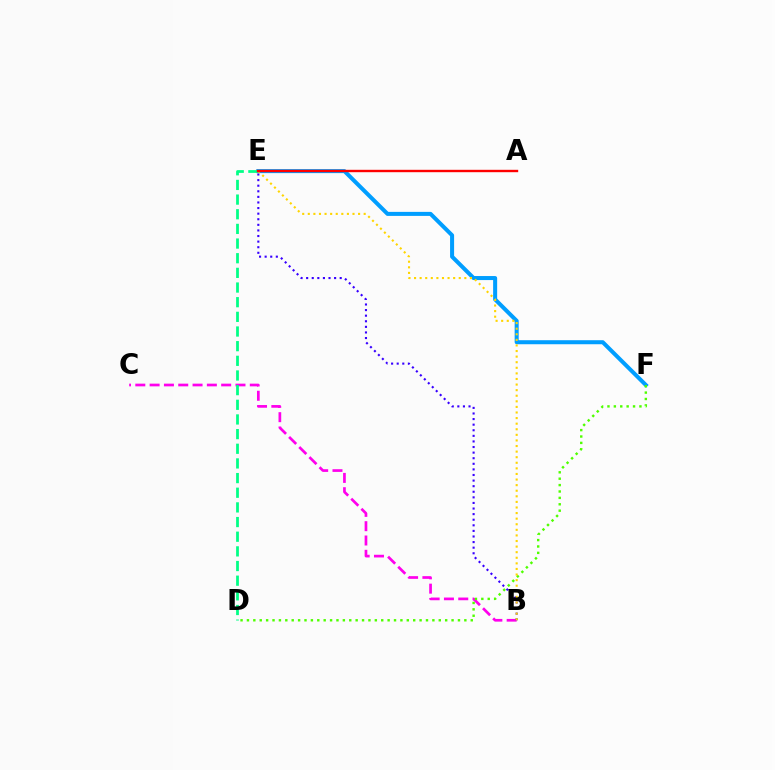{('E', 'F'): [{'color': '#009eff', 'line_style': 'solid', 'thickness': 2.9}], ('B', 'C'): [{'color': '#ff00ed', 'line_style': 'dashed', 'thickness': 1.94}], ('D', 'E'): [{'color': '#00ff86', 'line_style': 'dashed', 'thickness': 1.99}], ('B', 'E'): [{'color': '#3700ff', 'line_style': 'dotted', 'thickness': 1.52}, {'color': '#ffd500', 'line_style': 'dotted', 'thickness': 1.52}], ('D', 'F'): [{'color': '#4fff00', 'line_style': 'dotted', 'thickness': 1.74}], ('A', 'E'): [{'color': '#ff0000', 'line_style': 'solid', 'thickness': 1.72}]}